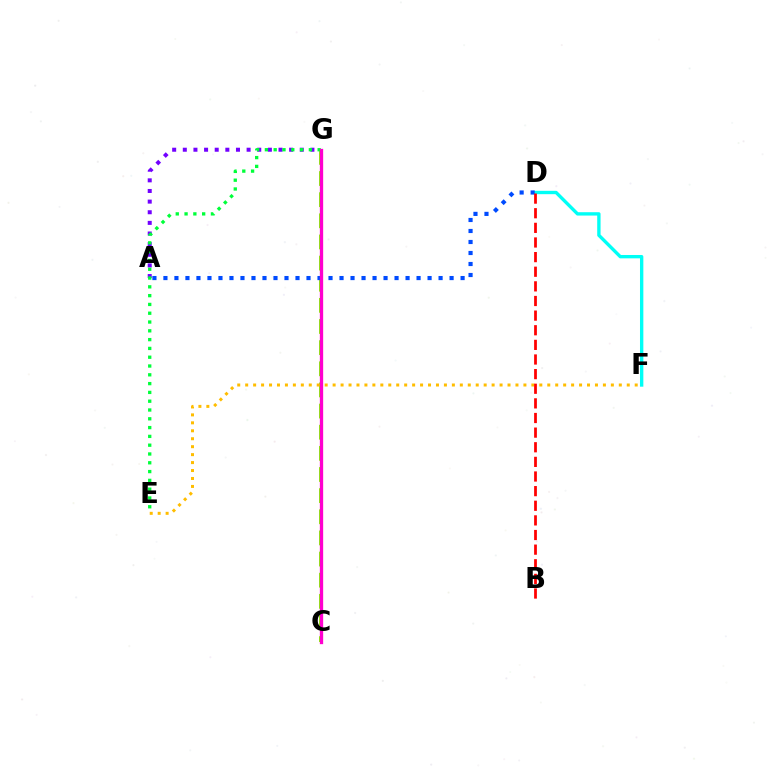{('C', 'G'): [{'color': '#84ff00', 'line_style': 'dashed', 'thickness': 2.87}, {'color': '#ff00cf', 'line_style': 'solid', 'thickness': 2.39}], ('A', 'G'): [{'color': '#7200ff', 'line_style': 'dotted', 'thickness': 2.89}], ('E', 'F'): [{'color': '#ffbd00', 'line_style': 'dotted', 'thickness': 2.16}], ('D', 'F'): [{'color': '#00fff6', 'line_style': 'solid', 'thickness': 2.42}], ('A', 'D'): [{'color': '#004bff', 'line_style': 'dotted', 'thickness': 2.99}], ('B', 'D'): [{'color': '#ff0000', 'line_style': 'dashed', 'thickness': 1.99}], ('E', 'G'): [{'color': '#00ff39', 'line_style': 'dotted', 'thickness': 2.39}]}